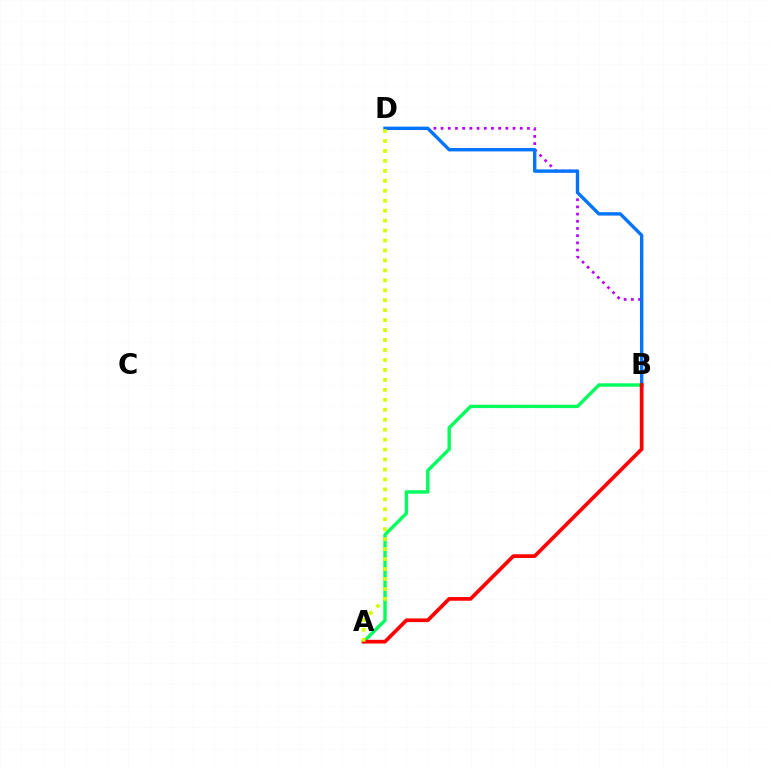{('B', 'D'): [{'color': '#b900ff', 'line_style': 'dotted', 'thickness': 1.95}, {'color': '#0074ff', 'line_style': 'solid', 'thickness': 2.43}], ('A', 'B'): [{'color': '#00ff5c', 'line_style': 'solid', 'thickness': 2.44}, {'color': '#ff0000', 'line_style': 'solid', 'thickness': 2.67}], ('A', 'D'): [{'color': '#d1ff00', 'line_style': 'dotted', 'thickness': 2.7}]}